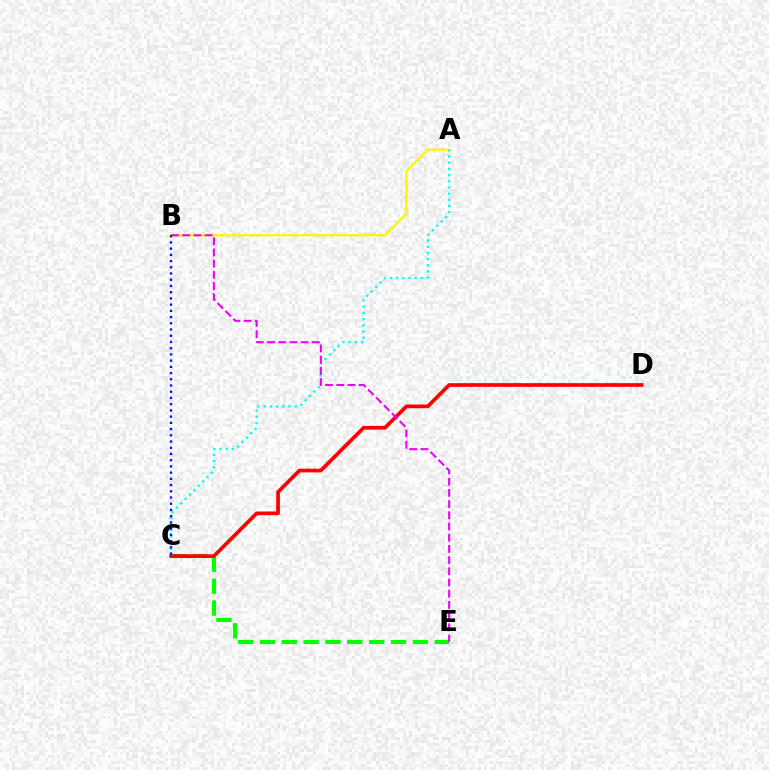{('A', 'B'): [{'color': '#fcf500', 'line_style': 'solid', 'thickness': 1.62}], ('C', 'E'): [{'color': '#08ff00', 'line_style': 'dashed', 'thickness': 2.97}], ('A', 'C'): [{'color': '#00fff6', 'line_style': 'dotted', 'thickness': 1.68}], ('C', 'D'): [{'color': '#ff0000', 'line_style': 'solid', 'thickness': 2.66}], ('B', 'E'): [{'color': '#ee00ff', 'line_style': 'dashed', 'thickness': 1.52}], ('B', 'C'): [{'color': '#0010ff', 'line_style': 'dotted', 'thickness': 1.69}]}